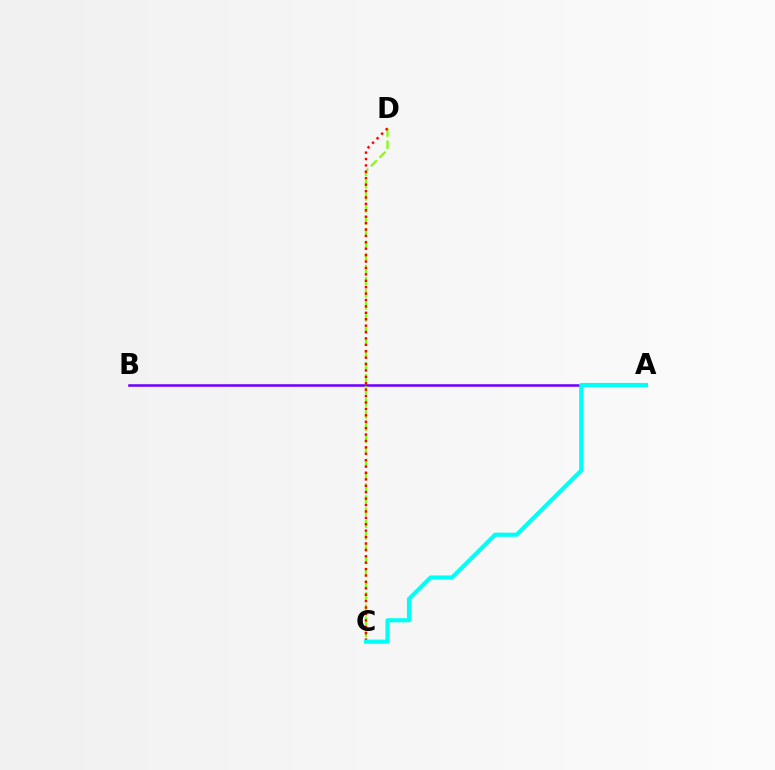{('A', 'B'): [{'color': '#7200ff', 'line_style': 'solid', 'thickness': 1.84}], ('C', 'D'): [{'color': '#84ff00', 'line_style': 'dashed', 'thickness': 1.65}, {'color': '#ff0000', 'line_style': 'dotted', 'thickness': 1.74}], ('A', 'C'): [{'color': '#00fff6', 'line_style': 'solid', 'thickness': 2.98}]}